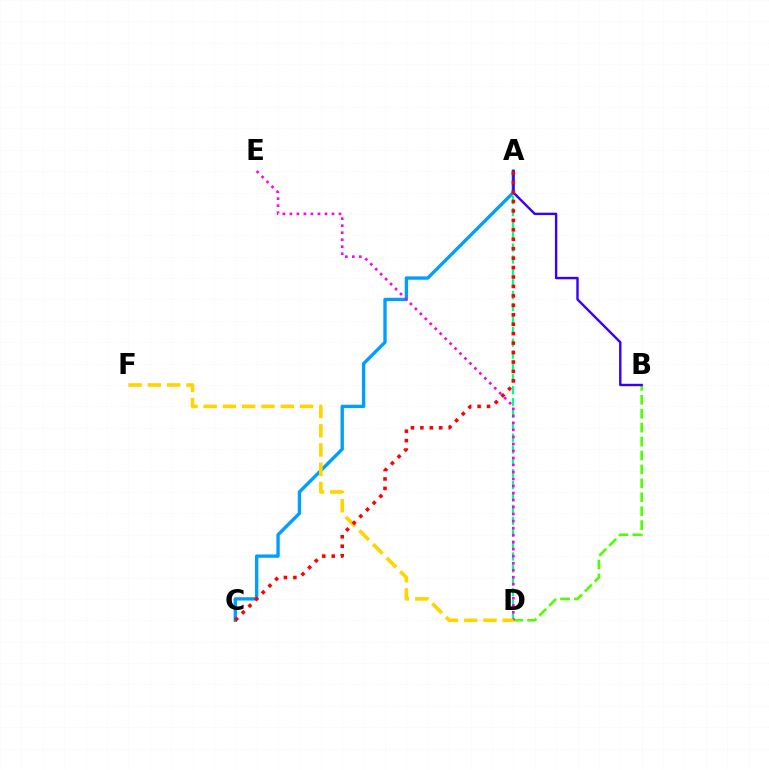{('A', 'C'): [{'color': '#009eff', 'line_style': 'solid', 'thickness': 2.41}, {'color': '#ff0000', 'line_style': 'dotted', 'thickness': 2.57}], ('B', 'D'): [{'color': '#4fff00', 'line_style': 'dashed', 'thickness': 1.89}], ('A', 'D'): [{'color': '#00ff86', 'line_style': 'dashed', 'thickness': 1.61}], ('D', 'E'): [{'color': '#ff00ed', 'line_style': 'dotted', 'thickness': 1.91}], ('A', 'B'): [{'color': '#3700ff', 'line_style': 'solid', 'thickness': 1.73}], ('D', 'F'): [{'color': '#ffd500', 'line_style': 'dashed', 'thickness': 2.62}]}